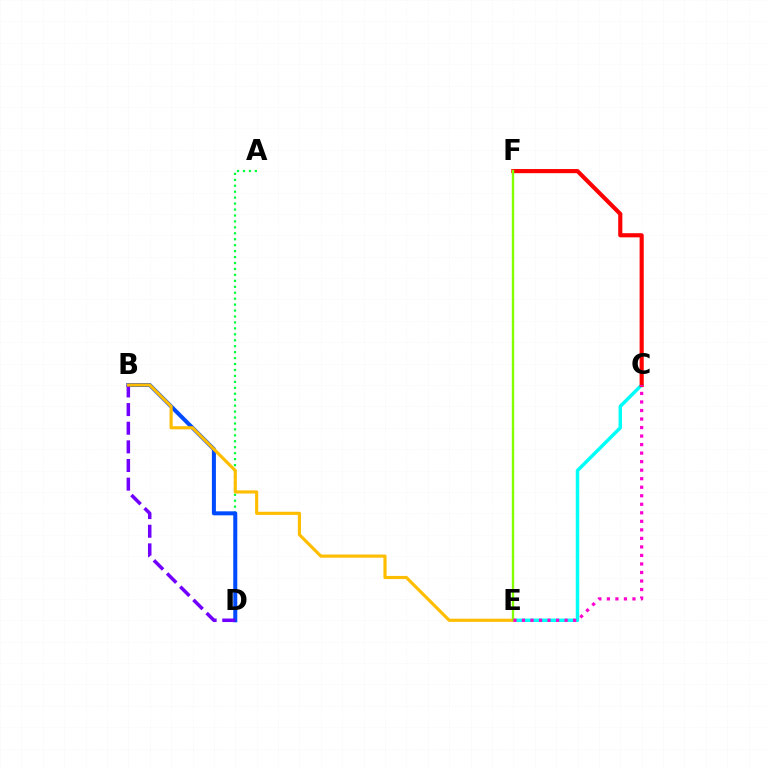{('A', 'D'): [{'color': '#00ff39', 'line_style': 'dotted', 'thickness': 1.61}], ('B', 'D'): [{'color': '#004bff', 'line_style': 'solid', 'thickness': 2.89}, {'color': '#7200ff', 'line_style': 'dashed', 'thickness': 2.53}], ('C', 'E'): [{'color': '#00fff6', 'line_style': 'solid', 'thickness': 2.49}, {'color': '#ff00cf', 'line_style': 'dotted', 'thickness': 2.32}], ('C', 'F'): [{'color': '#ff0000', 'line_style': 'solid', 'thickness': 2.98}], ('B', 'E'): [{'color': '#ffbd00', 'line_style': 'solid', 'thickness': 2.27}], ('E', 'F'): [{'color': '#84ff00', 'line_style': 'solid', 'thickness': 1.7}]}